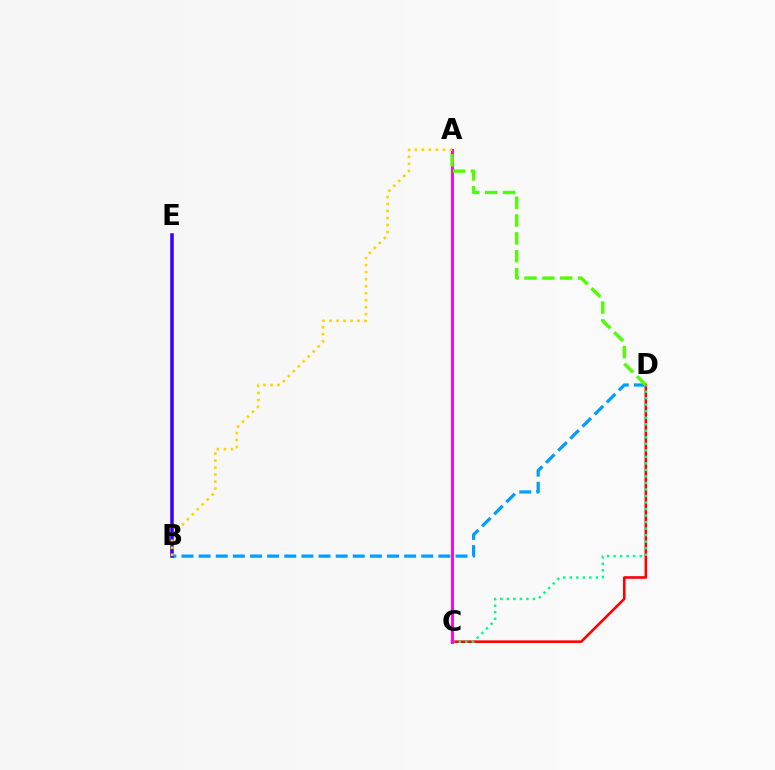{('C', 'D'): [{'color': '#ff0000', 'line_style': 'solid', 'thickness': 1.86}, {'color': '#00ff86', 'line_style': 'dotted', 'thickness': 1.77}], ('B', 'D'): [{'color': '#009eff', 'line_style': 'dashed', 'thickness': 2.33}], ('B', 'E'): [{'color': '#3700ff', 'line_style': 'solid', 'thickness': 2.55}], ('A', 'C'): [{'color': '#ff00ed', 'line_style': 'solid', 'thickness': 2.11}], ('A', 'D'): [{'color': '#4fff00', 'line_style': 'dashed', 'thickness': 2.42}], ('A', 'B'): [{'color': '#ffd500', 'line_style': 'dotted', 'thickness': 1.9}]}